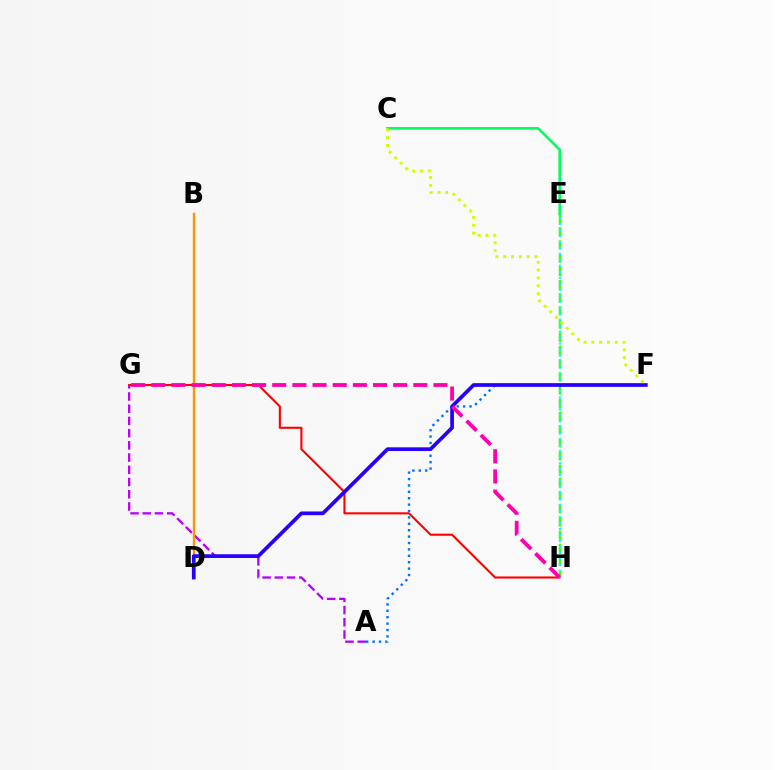{('E', 'H'): [{'color': '#3dff00', 'line_style': 'dashed', 'thickness': 1.79}, {'color': '#00fff6', 'line_style': 'dotted', 'thickness': 1.63}], ('G', 'H'): [{'color': '#ff0000', 'line_style': 'solid', 'thickness': 1.51}, {'color': '#ff00ac', 'line_style': 'dashed', 'thickness': 2.74}], ('A', 'F'): [{'color': '#0074ff', 'line_style': 'dotted', 'thickness': 1.74}], ('C', 'E'): [{'color': '#00ff5c', 'line_style': 'solid', 'thickness': 1.88}], ('A', 'G'): [{'color': '#b900ff', 'line_style': 'dashed', 'thickness': 1.66}], ('B', 'D'): [{'color': '#ff9400', 'line_style': 'solid', 'thickness': 1.71}], ('D', 'F'): [{'color': '#2500ff', 'line_style': 'solid', 'thickness': 2.67}], ('C', 'F'): [{'color': '#d1ff00', 'line_style': 'dotted', 'thickness': 2.12}]}